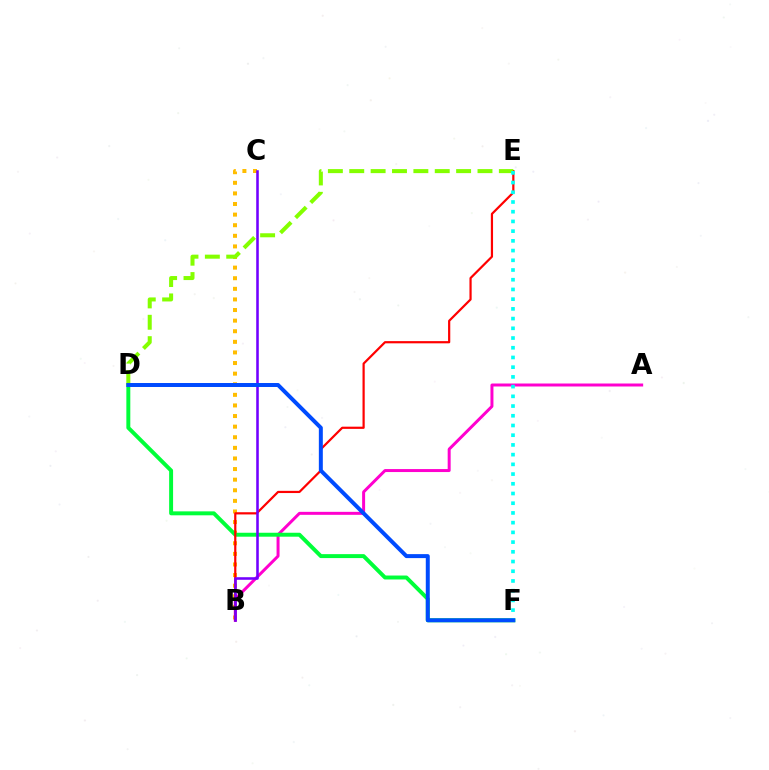{('B', 'C'): [{'color': '#ffbd00', 'line_style': 'dotted', 'thickness': 2.88}, {'color': '#7200ff', 'line_style': 'solid', 'thickness': 1.85}], ('A', 'B'): [{'color': '#ff00cf', 'line_style': 'solid', 'thickness': 2.15}], ('D', 'F'): [{'color': '#00ff39', 'line_style': 'solid', 'thickness': 2.84}, {'color': '#004bff', 'line_style': 'solid', 'thickness': 2.86}], ('B', 'E'): [{'color': '#ff0000', 'line_style': 'solid', 'thickness': 1.59}], ('D', 'E'): [{'color': '#84ff00', 'line_style': 'dashed', 'thickness': 2.9}], ('E', 'F'): [{'color': '#00fff6', 'line_style': 'dotted', 'thickness': 2.64}]}